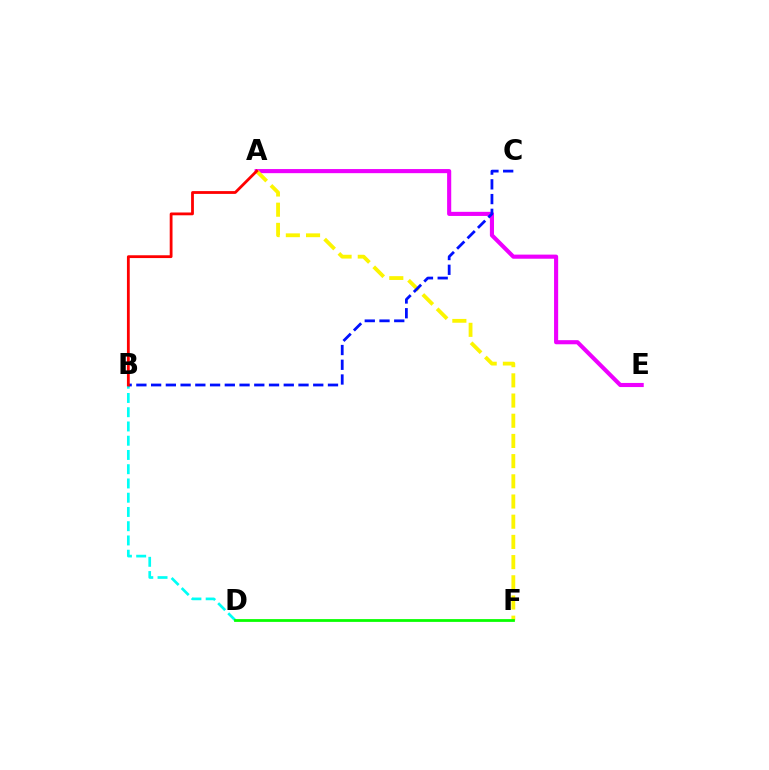{('B', 'D'): [{'color': '#00fff6', 'line_style': 'dashed', 'thickness': 1.94}], ('A', 'E'): [{'color': '#ee00ff', 'line_style': 'solid', 'thickness': 2.96}], ('A', 'F'): [{'color': '#fcf500', 'line_style': 'dashed', 'thickness': 2.74}], ('B', 'C'): [{'color': '#0010ff', 'line_style': 'dashed', 'thickness': 2.0}], ('D', 'F'): [{'color': '#08ff00', 'line_style': 'solid', 'thickness': 2.0}], ('A', 'B'): [{'color': '#ff0000', 'line_style': 'solid', 'thickness': 2.02}]}